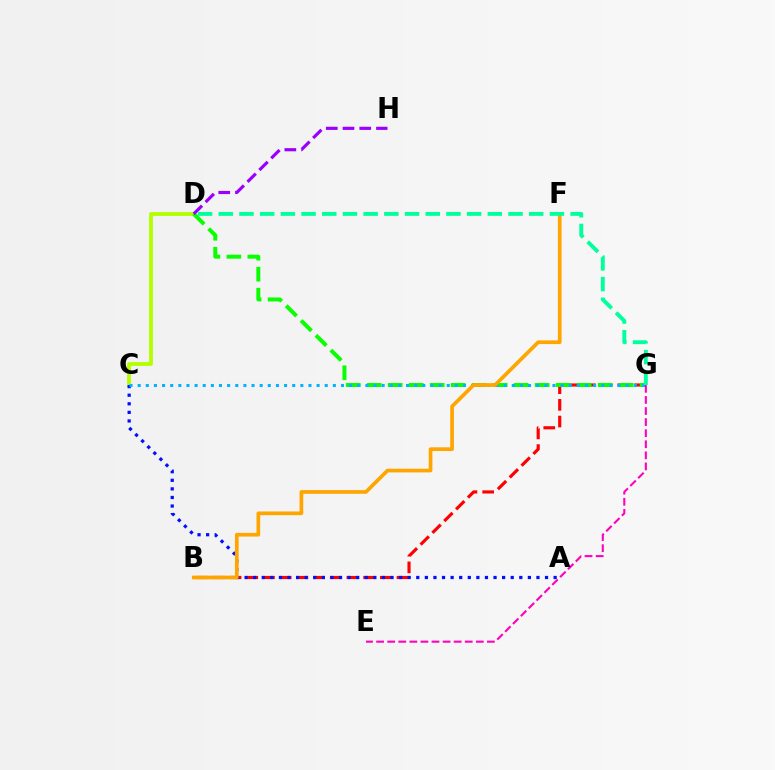{('B', 'G'): [{'color': '#ff0000', 'line_style': 'dashed', 'thickness': 2.27}], ('C', 'D'): [{'color': '#b3ff00', 'line_style': 'solid', 'thickness': 2.75}], ('A', 'C'): [{'color': '#0010ff', 'line_style': 'dotted', 'thickness': 2.33}], ('D', 'G'): [{'color': '#08ff00', 'line_style': 'dashed', 'thickness': 2.85}, {'color': '#00ff9d', 'line_style': 'dashed', 'thickness': 2.81}], ('C', 'G'): [{'color': '#00b5ff', 'line_style': 'dotted', 'thickness': 2.21}], ('B', 'F'): [{'color': '#ffa500', 'line_style': 'solid', 'thickness': 2.66}], ('D', 'H'): [{'color': '#9b00ff', 'line_style': 'dashed', 'thickness': 2.27}], ('E', 'G'): [{'color': '#ff00bd', 'line_style': 'dashed', 'thickness': 1.5}]}